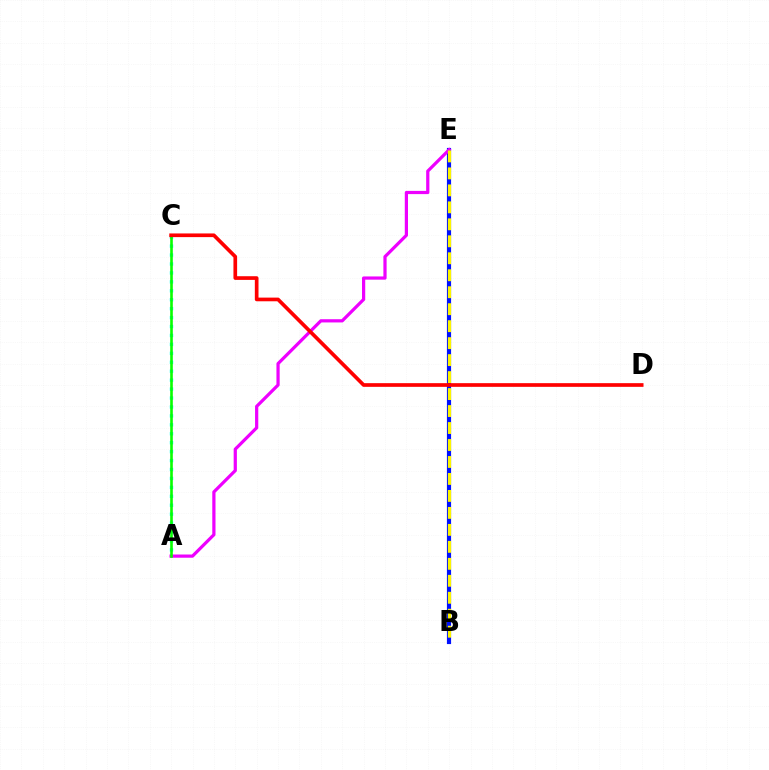{('B', 'E'): [{'color': '#0010ff', 'line_style': 'solid', 'thickness': 3.0}, {'color': '#fcf500', 'line_style': 'dashed', 'thickness': 2.31}], ('A', 'C'): [{'color': '#00fff6', 'line_style': 'dotted', 'thickness': 2.43}, {'color': '#08ff00', 'line_style': 'solid', 'thickness': 1.89}], ('A', 'E'): [{'color': '#ee00ff', 'line_style': 'solid', 'thickness': 2.32}], ('C', 'D'): [{'color': '#ff0000', 'line_style': 'solid', 'thickness': 2.65}]}